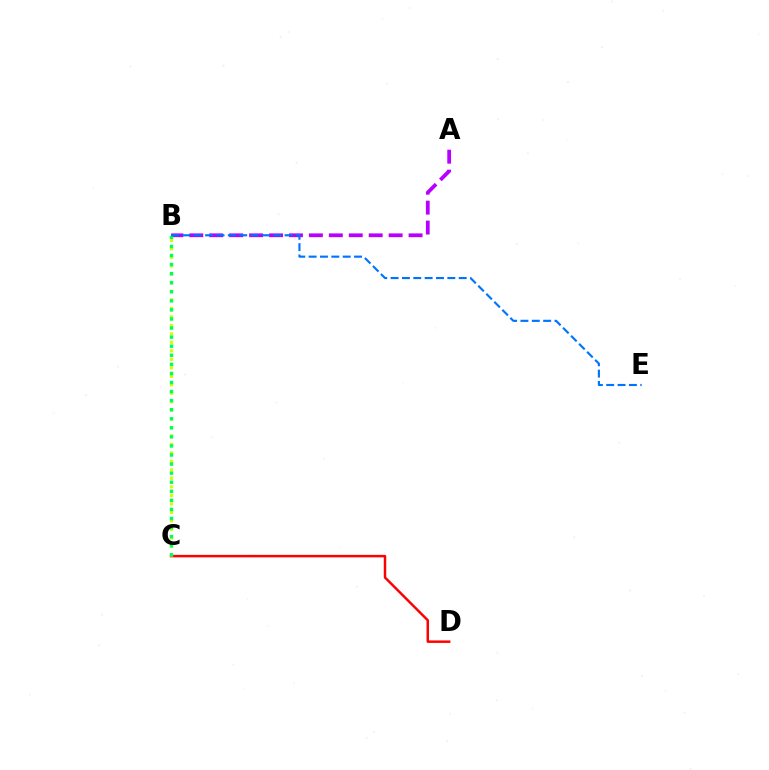{('C', 'D'): [{'color': '#ff0000', 'line_style': 'solid', 'thickness': 1.78}], ('A', 'B'): [{'color': '#b900ff', 'line_style': 'dashed', 'thickness': 2.71}], ('B', 'C'): [{'color': '#d1ff00', 'line_style': 'dotted', 'thickness': 2.31}, {'color': '#00ff5c', 'line_style': 'dotted', 'thickness': 2.46}], ('B', 'E'): [{'color': '#0074ff', 'line_style': 'dashed', 'thickness': 1.54}]}